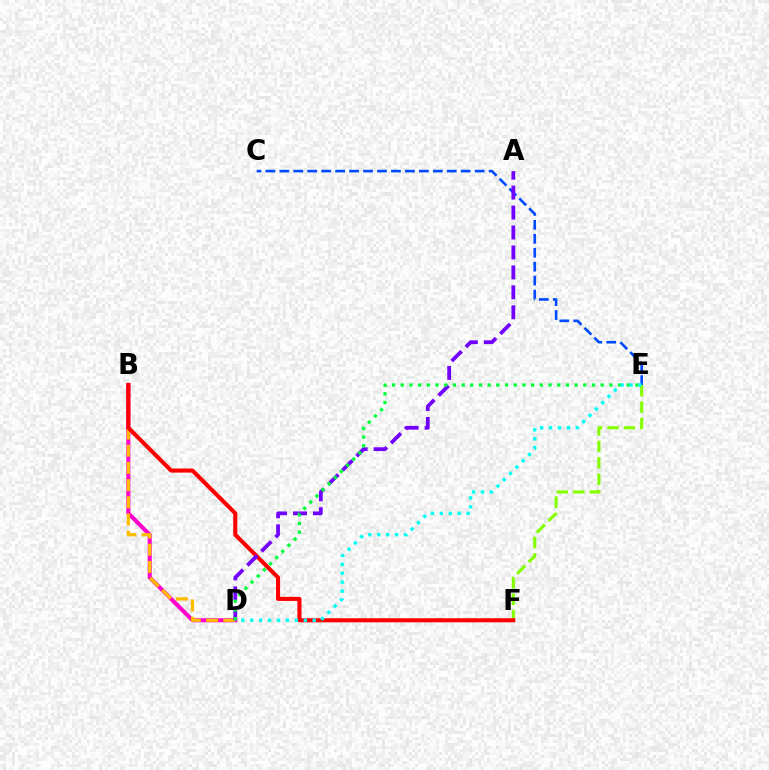{('C', 'E'): [{'color': '#004bff', 'line_style': 'dashed', 'thickness': 1.9}], ('E', 'F'): [{'color': '#84ff00', 'line_style': 'dashed', 'thickness': 2.23}], ('B', 'D'): [{'color': '#ff00cf', 'line_style': 'solid', 'thickness': 2.93}, {'color': '#ffbd00', 'line_style': 'dashed', 'thickness': 2.34}], ('B', 'F'): [{'color': '#ff0000', 'line_style': 'solid', 'thickness': 2.94}], ('A', 'D'): [{'color': '#7200ff', 'line_style': 'dashed', 'thickness': 2.71}], ('D', 'E'): [{'color': '#00ff39', 'line_style': 'dotted', 'thickness': 2.36}, {'color': '#00fff6', 'line_style': 'dotted', 'thickness': 2.43}]}